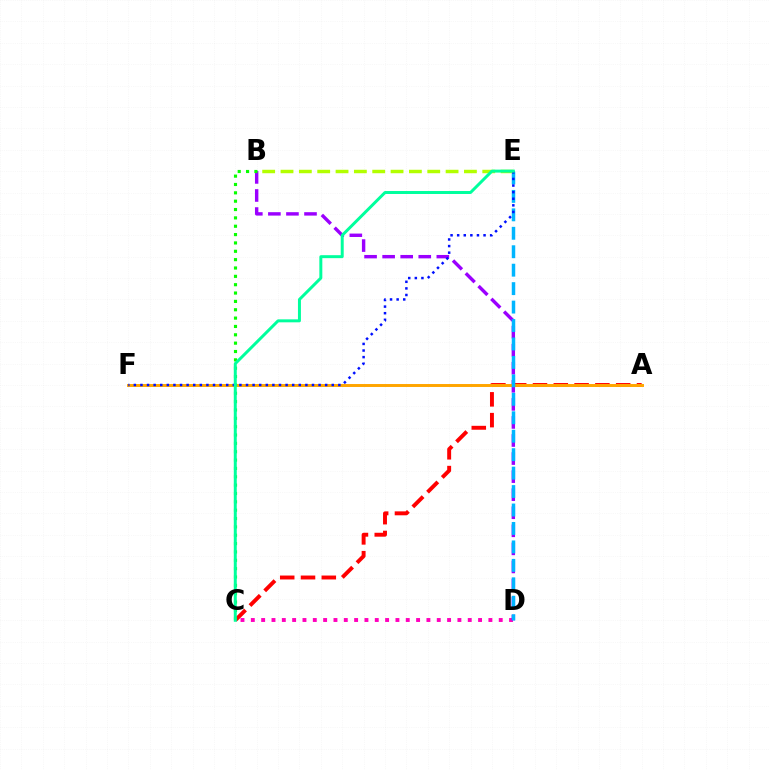{('A', 'C'): [{'color': '#ff0000', 'line_style': 'dashed', 'thickness': 2.83}], ('C', 'D'): [{'color': '#ff00bd', 'line_style': 'dotted', 'thickness': 2.81}], ('B', 'D'): [{'color': '#9b00ff', 'line_style': 'dashed', 'thickness': 2.45}], ('A', 'F'): [{'color': '#ffa500', 'line_style': 'solid', 'thickness': 2.13}], ('B', 'C'): [{'color': '#08ff00', 'line_style': 'dotted', 'thickness': 2.27}], ('D', 'E'): [{'color': '#00b5ff', 'line_style': 'dashed', 'thickness': 2.51}], ('B', 'E'): [{'color': '#b3ff00', 'line_style': 'dashed', 'thickness': 2.49}], ('E', 'F'): [{'color': '#0010ff', 'line_style': 'dotted', 'thickness': 1.79}], ('C', 'E'): [{'color': '#00ff9d', 'line_style': 'solid', 'thickness': 2.14}]}